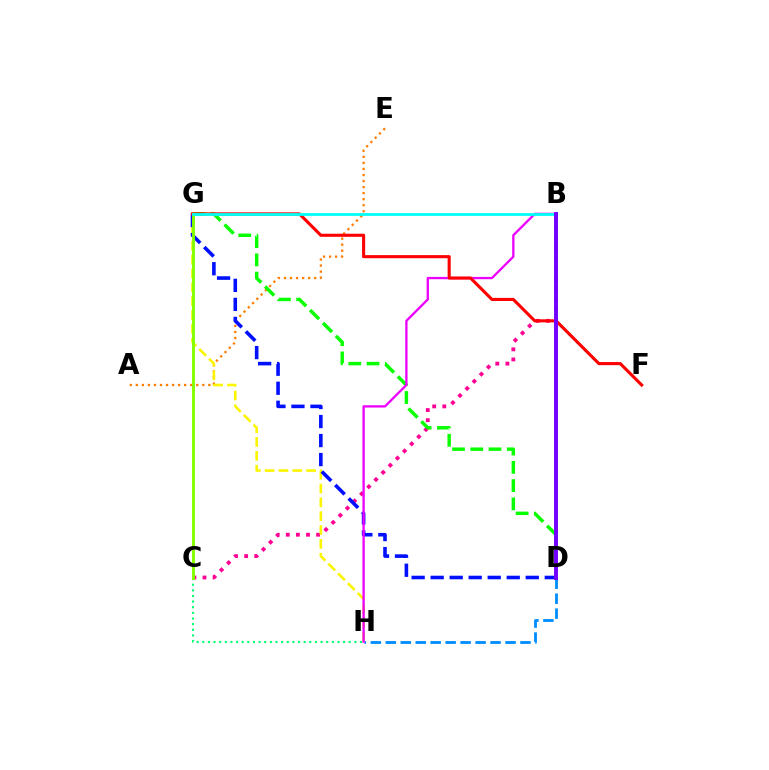{('D', 'H'): [{'color': '#008cff', 'line_style': 'dashed', 'thickness': 2.03}], ('A', 'E'): [{'color': '#ff7c00', 'line_style': 'dotted', 'thickness': 1.64}], ('B', 'C'): [{'color': '#ff0094', 'line_style': 'dotted', 'thickness': 2.74}], ('G', 'H'): [{'color': '#fcf500', 'line_style': 'dashed', 'thickness': 1.88}], ('D', 'G'): [{'color': '#0010ff', 'line_style': 'dashed', 'thickness': 2.58}, {'color': '#08ff00', 'line_style': 'dashed', 'thickness': 2.48}], ('C', 'H'): [{'color': '#00ff74', 'line_style': 'dotted', 'thickness': 1.53}], ('B', 'H'): [{'color': '#ee00ff', 'line_style': 'solid', 'thickness': 1.67}], ('F', 'G'): [{'color': '#ff0000', 'line_style': 'solid', 'thickness': 2.23}], ('C', 'G'): [{'color': '#84ff00', 'line_style': 'solid', 'thickness': 2.1}], ('B', 'G'): [{'color': '#00fff6', 'line_style': 'solid', 'thickness': 2.03}], ('B', 'D'): [{'color': '#7200ff', 'line_style': 'solid', 'thickness': 2.82}]}